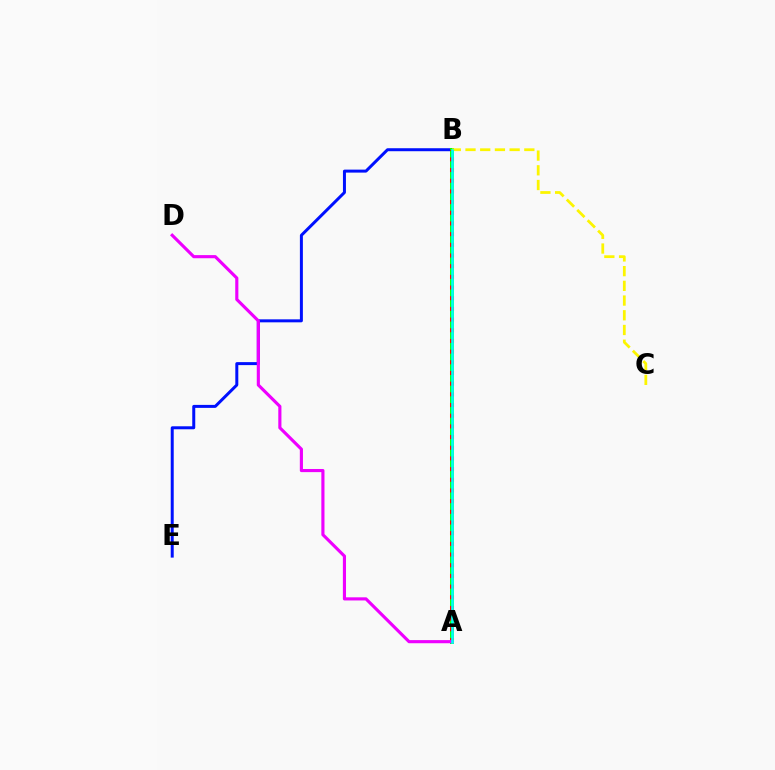{('B', 'E'): [{'color': '#0010ff', 'line_style': 'solid', 'thickness': 2.15}], ('A', 'B'): [{'color': '#08ff00', 'line_style': 'solid', 'thickness': 2.82}, {'color': '#ff0000', 'line_style': 'dotted', 'thickness': 2.9}, {'color': '#00fff6', 'line_style': 'solid', 'thickness': 1.9}], ('B', 'C'): [{'color': '#fcf500', 'line_style': 'dashed', 'thickness': 2.0}], ('A', 'D'): [{'color': '#ee00ff', 'line_style': 'solid', 'thickness': 2.26}]}